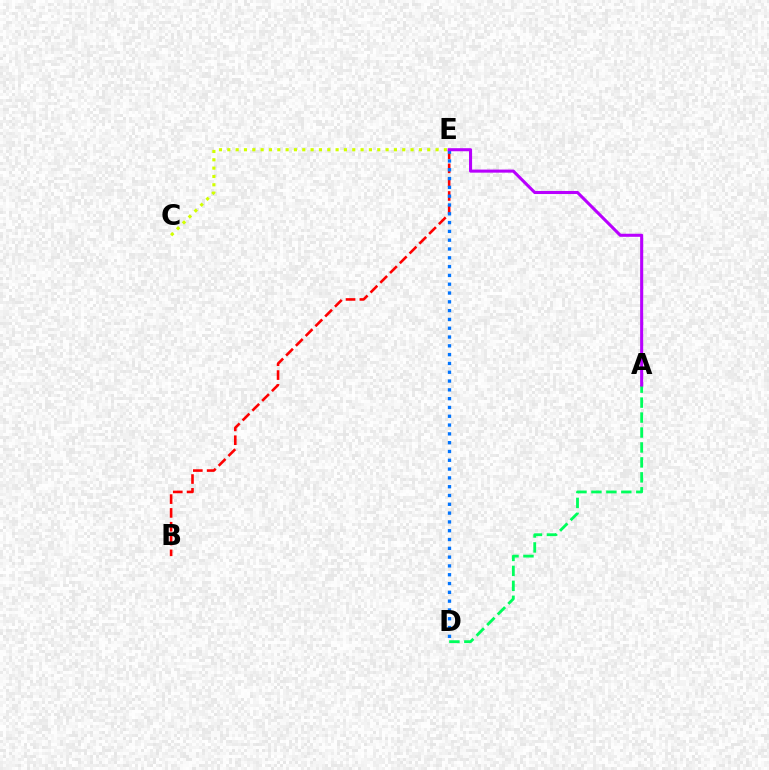{('B', 'E'): [{'color': '#ff0000', 'line_style': 'dashed', 'thickness': 1.88}], ('C', 'E'): [{'color': '#d1ff00', 'line_style': 'dotted', 'thickness': 2.26}], ('D', 'E'): [{'color': '#0074ff', 'line_style': 'dotted', 'thickness': 2.39}], ('A', 'D'): [{'color': '#00ff5c', 'line_style': 'dashed', 'thickness': 2.03}], ('A', 'E'): [{'color': '#b900ff', 'line_style': 'solid', 'thickness': 2.21}]}